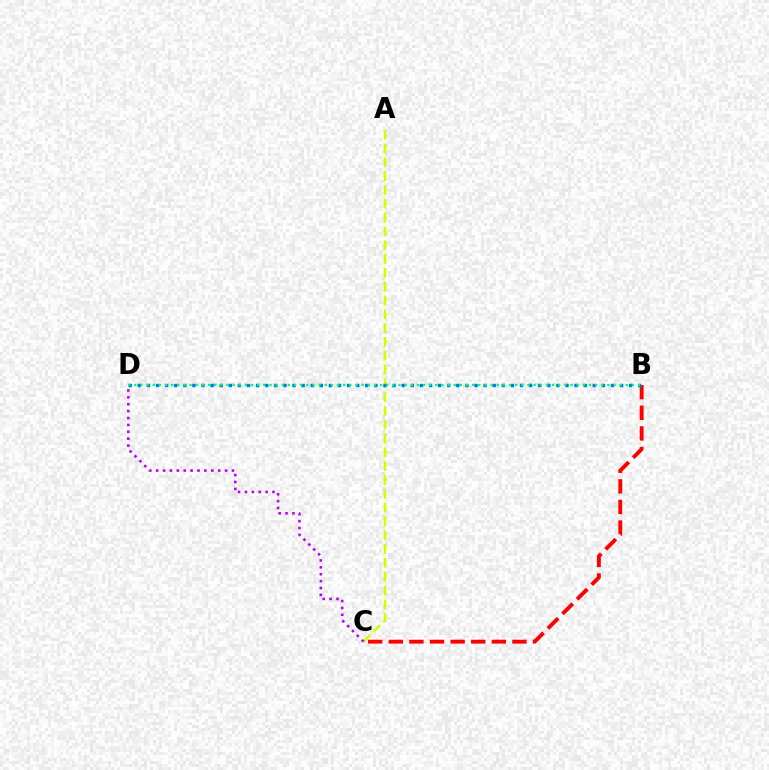{('B', 'C'): [{'color': '#ff0000', 'line_style': 'dashed', 'thickness': 2.8}], ('A', 'C'): [{'color': '#d1ff00', 'line_style': 'dashed', 'thickness': 1.88}], ('C', 'D'): [{'color': '#b900ff', 'line_style': 'dotted', 'thickness': 1.87}], ('B', 'D'): [{'color': '#0074ff', 'line_style': 'dotted', 'thickness': 2.47}, {'color': '#00ff5c', 'line_style': 'dotted', 'thickness': 1.67}]}